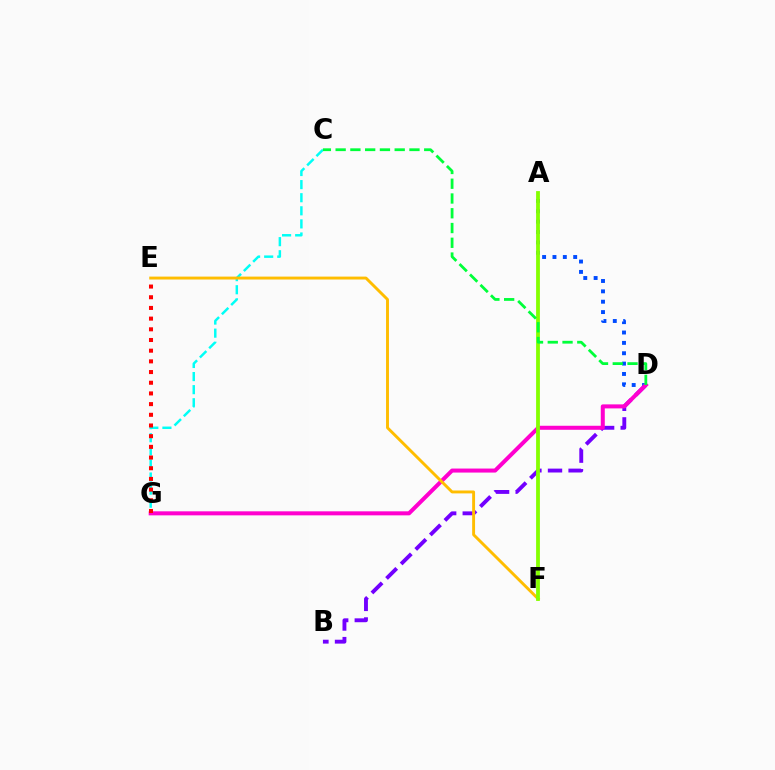{('C', 'G'): [{'color': '#00fff6', 'line_style': 'dashed', 'thickness': 1.78}], ('A', 'D'): [{'color': '#004bff', 'line_style': 'dotted', 'thickness': 2.82}], ('B', 'D'): [{'color': '#7200ff', 'line_style': 'dashed', 'thickness': 2.8}], ('D', 'G'): [{'color': '#ff00cf', 'line_style': 'solid', 'thickness': 2.89}], ('E', 'F'): [{'color': '#ffbd00', 'line_style': 'solid', 'thickness': 2.09}], ('A', 'F'): [{'color': '#84ff00', 'line_style': 'solid', 'thickness': 2.73}], ('E', 'G'): [{'color': '#ff0000', 'line_style': 'dotted', 'thickness': 2.9}], ('C', 'D'): [{'color': '#00ff39', 'line_style': 'dashed', 'thickness': 2.01}]}